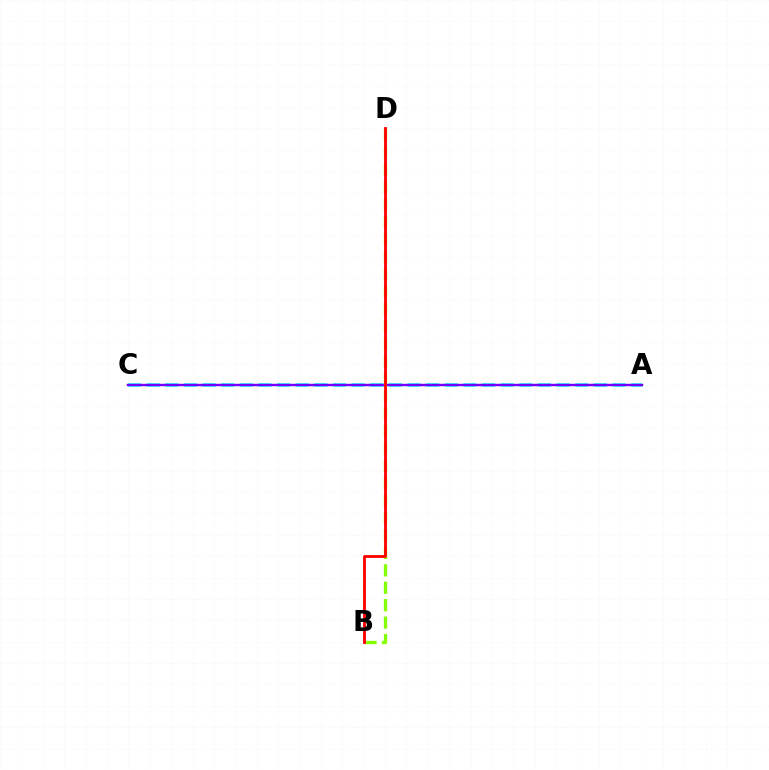{('A', 'C'): [{'color': '#00fff6', 'line_style': 'dashed', 'thickness': 2.53}, {'color': '#7200ff', 'line_style': 'solid', 'thickness': 1.74}], ('B', 'D'): [{'color': '#84ff00', 'line_style': 'dashed', 'thickness': 2.37}, {'color': '#ff0000', 'line_style': 'solid', 'thickness': 2.03}]}